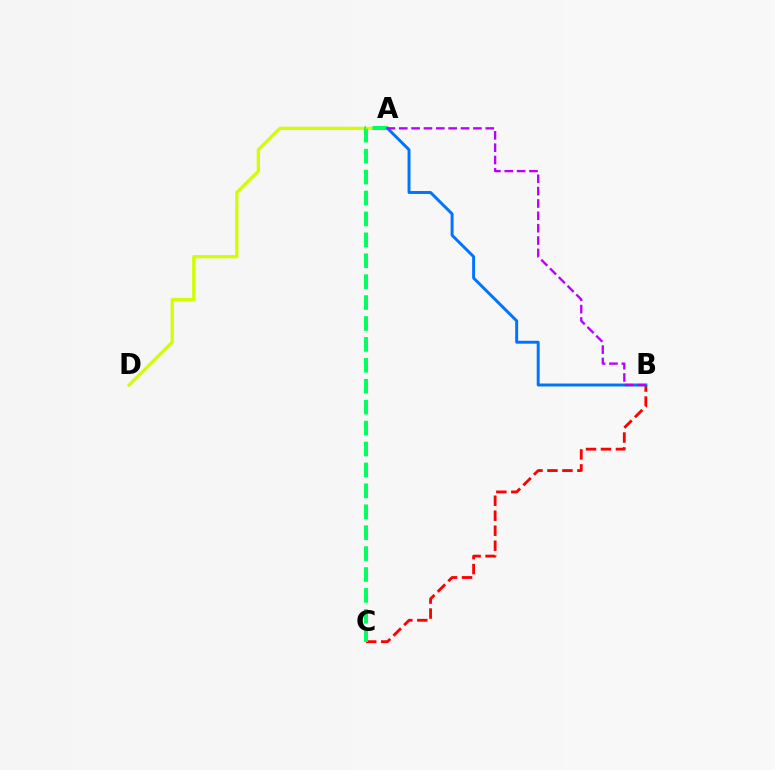{('A', 'D'): [{'color': '#d1ff00', 'line_style': 'solid', 'thickness': 2.35}], ('B', 'C'): [{'color': '#ff0000', 'line_style': 'dashed', 'thickness': 2.04}], ('A', 'C'): [{'color': '#00ff5c', 'line_style': 'dashed', 'thickness': 2.84}], ('A', 'B'): [{'color': '#0074ff', 'line_style': 'solid', 'thickness': 2.12}, {'color': '#b900ff', 'line_style': 'dashed', 'thickness': 1.68}]}